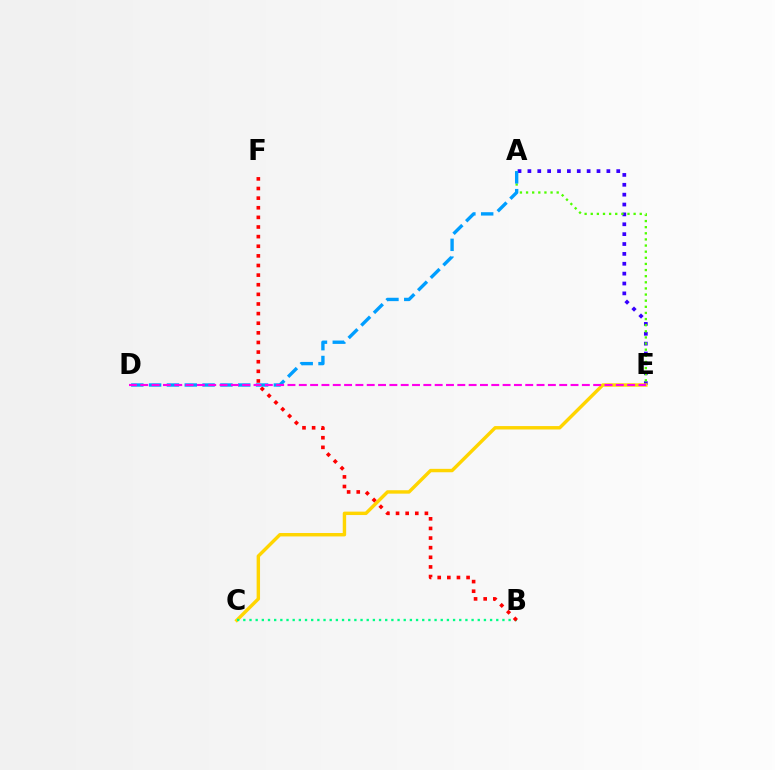{('A', 'E'): [{'color': '#3700ff', 'line_style': 'dotted', 'thickness': 2.68}, {'color': '#4fff00', 'line_style': 'dotted', 'thickness': 1.66}], ('C', 'E'): [{'color': '#ffd500', 'line_style': 'solid', 'thickness': 2.46}], ('B', 'C'): [{'color': '#00ff86', 'line_style': 'dotted', 'thickness': 1.68}], ('B', 'F'): [{'color': '#ff0000', 'line_style': 'dotted', 'thickness': 2.61}], ('A', 'D'): [{'color': '#009eff', 'line_style': 'dashed', 'thickness': 2.42}], ('D', 'E'): [{'color': '#ff00ed', 'line_style': 'dashed', 'thickness': 1.54}]}